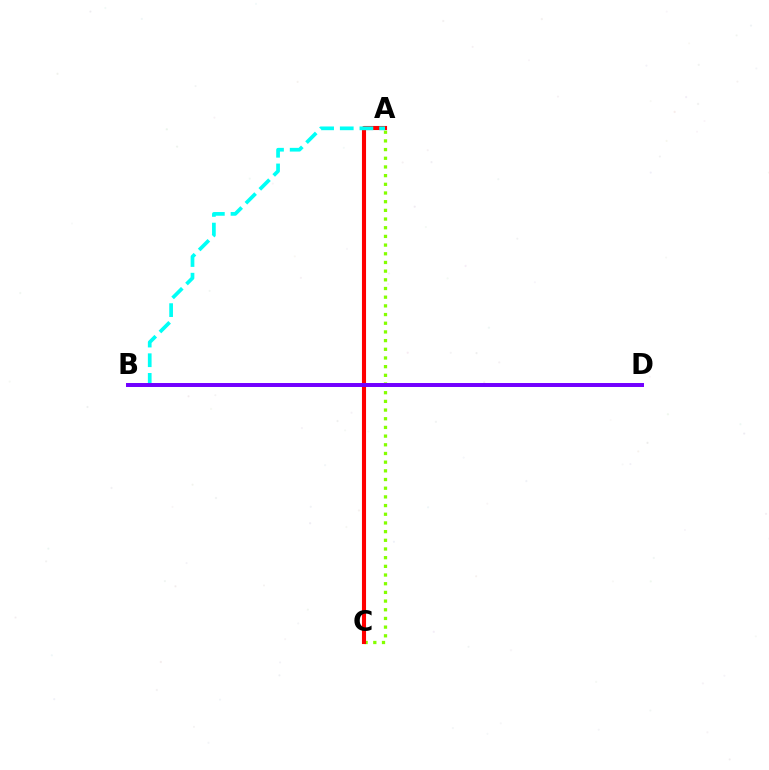{('A', 'C'): [{'color': '#84ff00', 'line_style': 'dotted', 'thickness': 2.36}, {'color': '#ff0000', 'line_style': 'solid', 'thickness': 2.95}], ('A', 'B'): [{'color': '#00fff6', 'line_style': 'dashed', 'thickness': 2.67}], ('B', 'D'): [{'color': '#7200ff', 'line_style': 'solid', 'thickness': 2.86}]}